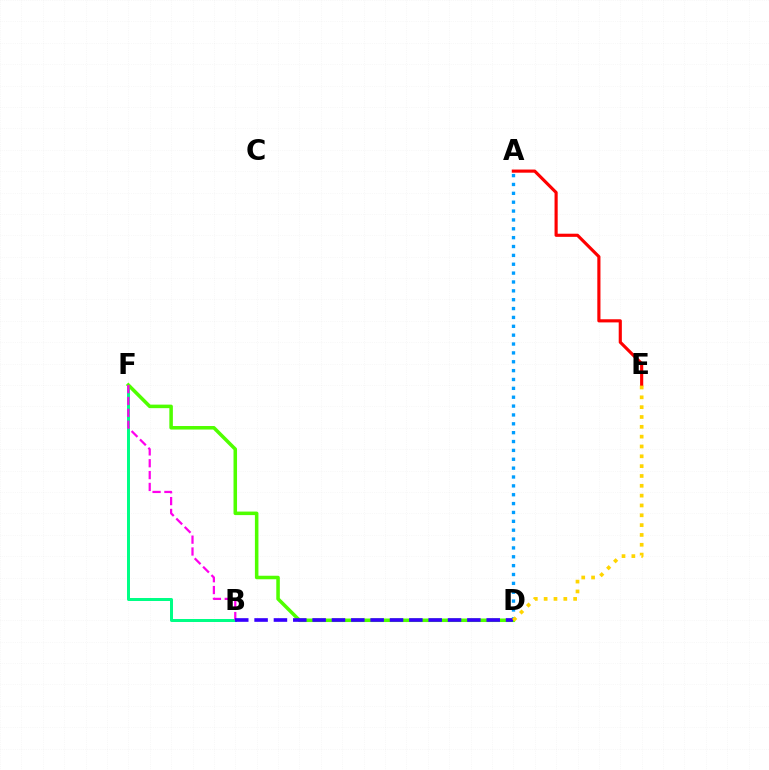{('B', 'F'): [{'color': '#00ff86', 'line_style': 'solid', 'thickness': 2.16}, {'color': '#ff00ed', 'line_style': 'dashed', 'thickness': 1.61}], ('A', 'D'): [{'color': '#009eff', 'line_style': 'dotted', 'thickness': 2.41}], ('A', 'E'): [{'color': '#ff0000', 'line_style': 'solid', 'thickness': 2.26}], ('D', 'F'): [{'color': '#4fff00', 'line_style': 'solid', 'thickness': 2.54}], ('B', 'D'): [{'color': '#3700ff', 'line_style': 'dashed', 'thickness': 2.63}], ('D', 'E'): [{'color': '#ffd500', 'line_style': 'dotted', 'thickness': 2.67}]}